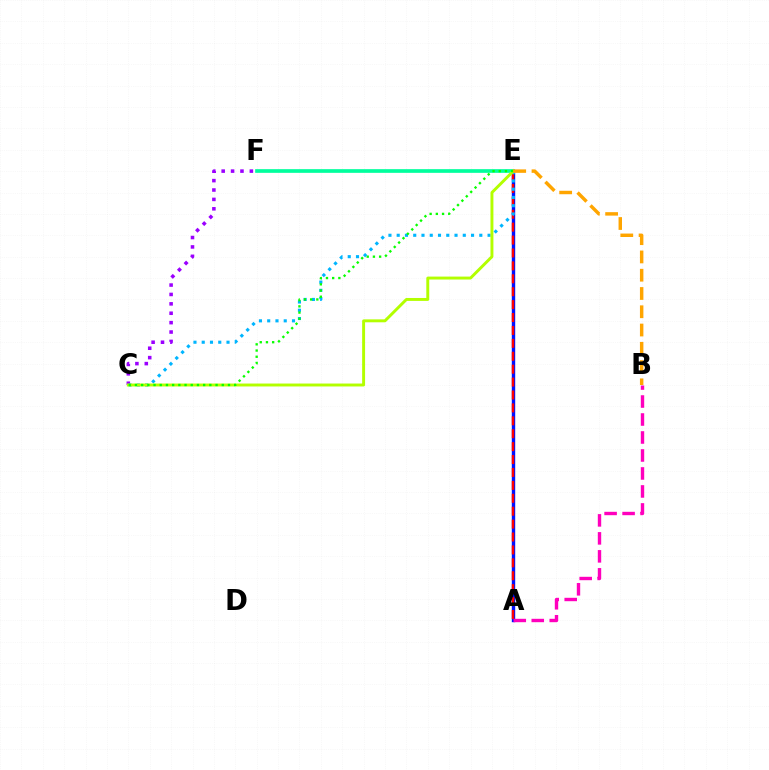{('A', 'E'): [{'color': '#0010ff', 'line_style': 'solid', 'thickness': 2.45}, {'color': '#ff0000', 'line_style': 'dashed', 'thickness': 1.75}], ('C', 'F'): [{'color': '#9b00ff', 'line_style': 'dotted', 'thickness': 2.55}], ('C', 'E'): [{'color': '#00b5ff', 'line_style': 'dotted', 'thickness': 2.24}, {'color': '#b3ff00', 'line_style': 'solid', 'thickness': 2.11}, {'color': '#08ff00', 'line_style': 'dotted', 'thickness': 1.69}], ('E', 'F'): [{'color': '#00ff9d', 'line_style': 'solid', 'thickness': 2.65}], ('A', 'B'): [{'color': '#ff00bd', 'line_style': 'dashed', 'thickness': 2.44}], ('B', 'E'): [{'color': '#ffa500', 'line_style': 'dashed', 'thickness': 2.48}]}